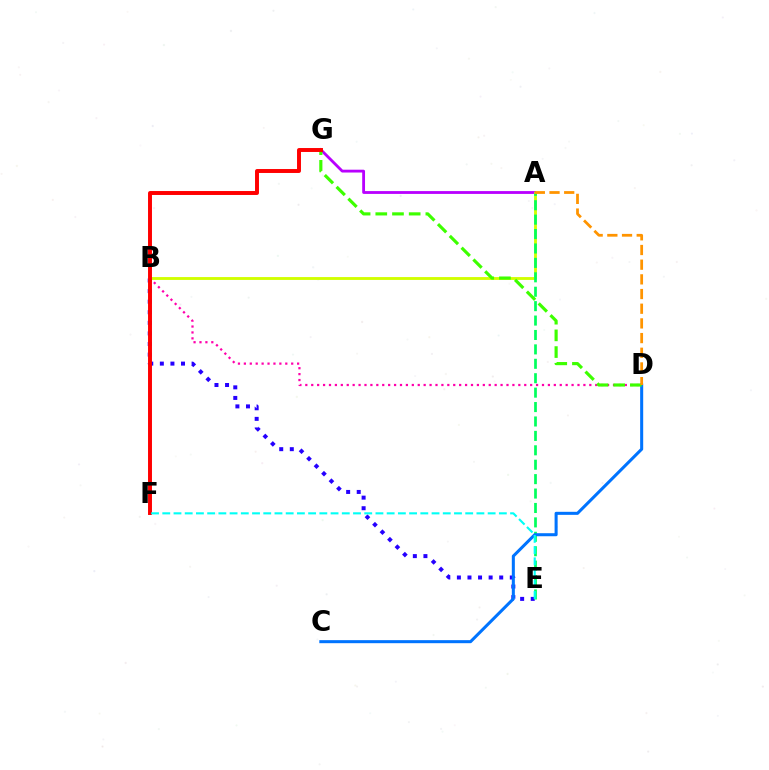{('B', 'D'): [{'color': '#ff00ac', 'line_style': 'dotted', 'thickness': 1.61}], ('A', 'G'): [{'color': '#b900ff', 'line_style': 'solid', 'thickness': 2.03}], ('A', 'B'): [{'color': '#d1ff00', 'line_style': 'solid', 'thickness': 2.06}], ('B', 'E'): [{'color': '#2500ff', 'line_style': 'dotted', 'thickness': 2.87}], ('A', 'E'): [{'color': '#00ff5c', 'line_style': 'dashed', 'thickness': 1.96}], ('C', 'D'): [{'color': '#0074ff', 'line_style': 'solid', 'thickness': 2.19}], ('D', 'G'): [{'color': '#3dff00', 'line_style': 'dashed', 'thickness': 2.27}], ('F', 'G'): [{'color': '#ff0000', 'line_style': 'solid', 'thickness': 2.83}], ('E', 'F'): [{'color': '#00fff6', 'line_style': 'dashed', 'thickness': 1.52}], ('A', 'D'): [{'color': '#ff9400', 'line_style': 'dashed', 'thickness': 1.99}]}